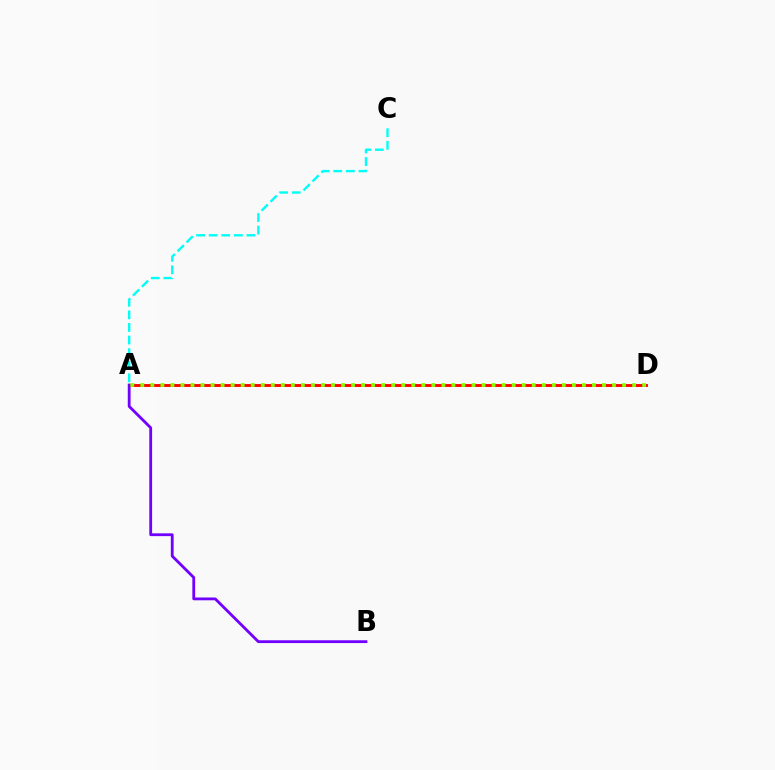{('A', 'D'): [{'color': '#ff0000', 'line_style': 'solid', 'thickness': 2.08}, {'color': '#84ff00', 'line_style': 'dotted', 'thickness': 2.73}], ('A', 'C'): [{'color': '#00fff6', 'line_style': 'dashed', 'thickness': 1.71}], ('A', 'B'): [{'color': '#7200ff', 'line_style': 'solid', 'thickness': 2.02}]}